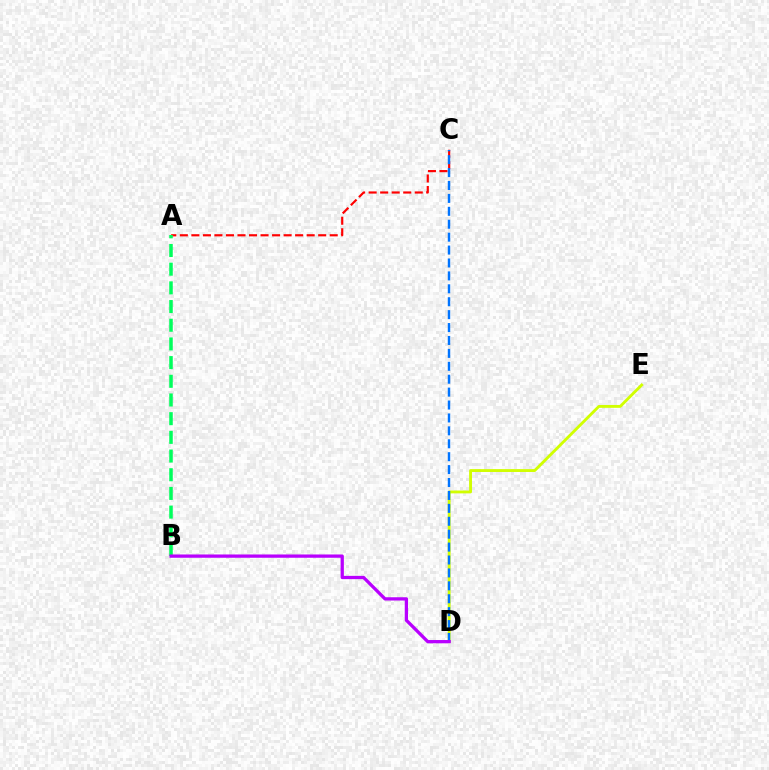{('A', 'C'): [{'color': '#ff0000', 'line_style': 'dashed', 'thickness': 1.57}], ('D', 'E'): [{'color': '#d1ff00', 'line_style': 'solid', 'thickness': 2.06}], ('A', 'B'): [{'color': '#00ff5c', 'line_style': 'dashed', 'thickness': 2.54}], ('C', 'D'): [{'color': '#0074ff', 'line_style': 'dashed', 'thickness': 1.75}], ('B', 'D'): [{'color': '#b900ff', 'line_style': 'solid', 'thickness': 2.36}]}